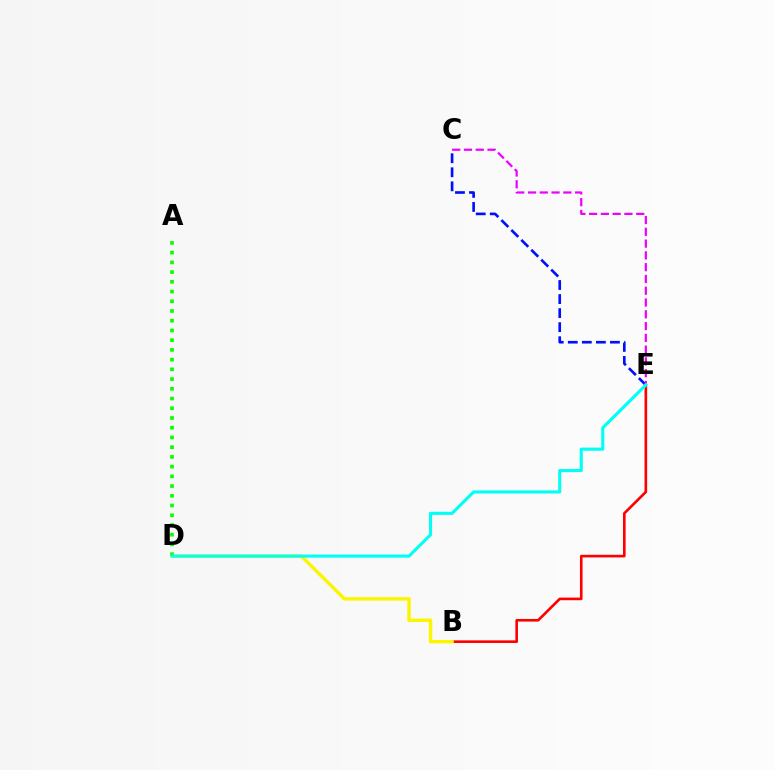{('C', 'E'): [{'color': '#0010ff', 'line_style': 'dashed', 'thickness': 1.91}, {'color': '#ee00ff', 'line_style': 'dashed', 'thickness': 1.6}], ('B', 'E'): [{'color': '#ff0000', 'line_style': 'solid', 'thickness': 1.89}], ('B', 'D'): [{'color': '#fcf500', 'line_style': 'solid', 'thickness': 2.48}], ('A', 'D'): [{'color': '#08ff00', 'line_style': 'dotted', 'thickness': 2.64}], ('D', 'E'): [{'color': '#00fff6', 'line_style': 'solid', 'thickness': 2.24}]}